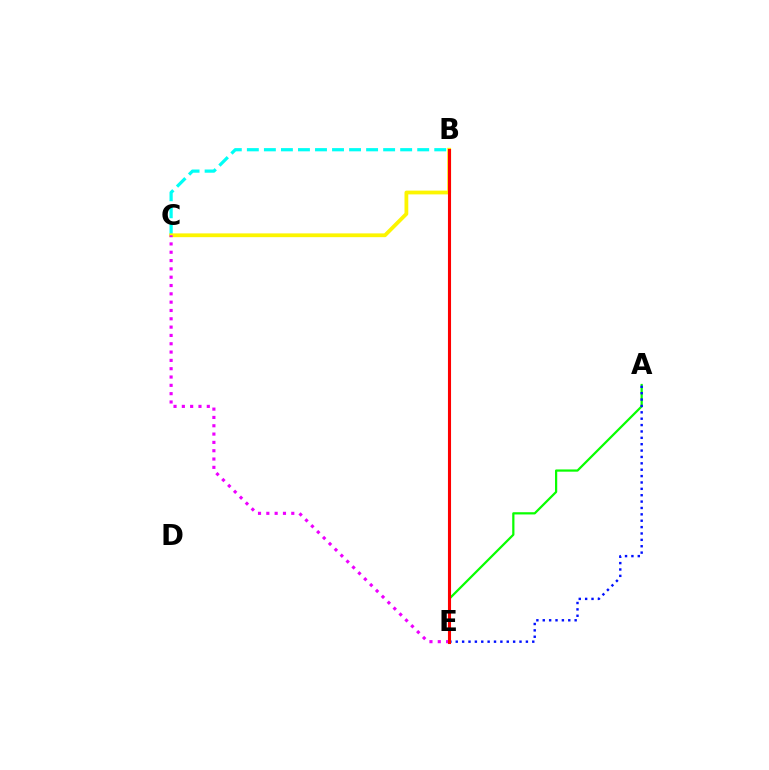{('A', 'E'): [{'color': '#08ff00', 'line_style': 'solid', 'thickness': 1.6}, {'color': '#0010ff', 'line_style': 'dotted', 'thickness': 1.73}], ('B', 'C'): [{'color': '#00fff6', 'line_style': 'dashed', 'thickness': 2.31}, {'color': '#fcf500', 'line_style': 'solid', 'thickness': 2.72}], ('C', 'E'): [{'color': '#ee00ff', 'line_style': 'dotted', 'thickness': 2.26}], ('B', 'E'): [{'color': '#ff0000', 'line_style': 'solid', 'thickness': 2.23}]}